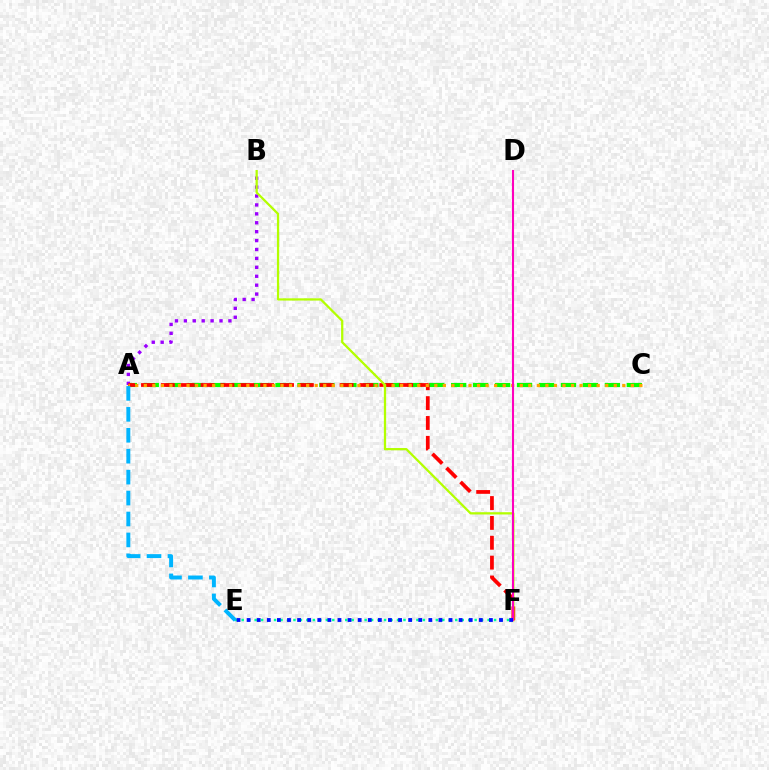{('A', 'C'): [{'color': '#08ff00', 'line_style': 'dashed', 'thickness': 2.98}, {'color': '#ffa500', 'line_style': 'dotted', 'thickness': 2.32}], ('A', 'B'): [{'color': '#9b00ff', 'line_style': 'dotted', 'thickness': 2.42}], ('A', 'F'): [{'color': '#ff0000', 'line_style': 'dashed', 'thickness': 2.7}], ('B', 'F'): [{'color': '#b3ff00', 'line_style': 'solid', 'thickness': 1.63}], ('E', 'F'): [{'color': '#00ff9d', 'line_style': 'dotted', 'thickness': 1.76}, {'color': '#0010ff', 'line_style': 'dotted', 'thickness': 2.74}], ('D', 'F'): [{'color': '#ff00bd', 'line_style': 'solid', 'thickness': 1.5}], ('A', 'E'): [{'color': '#00b5ff', 'line_style': 'dashed', 'thickness': 2.84}]}